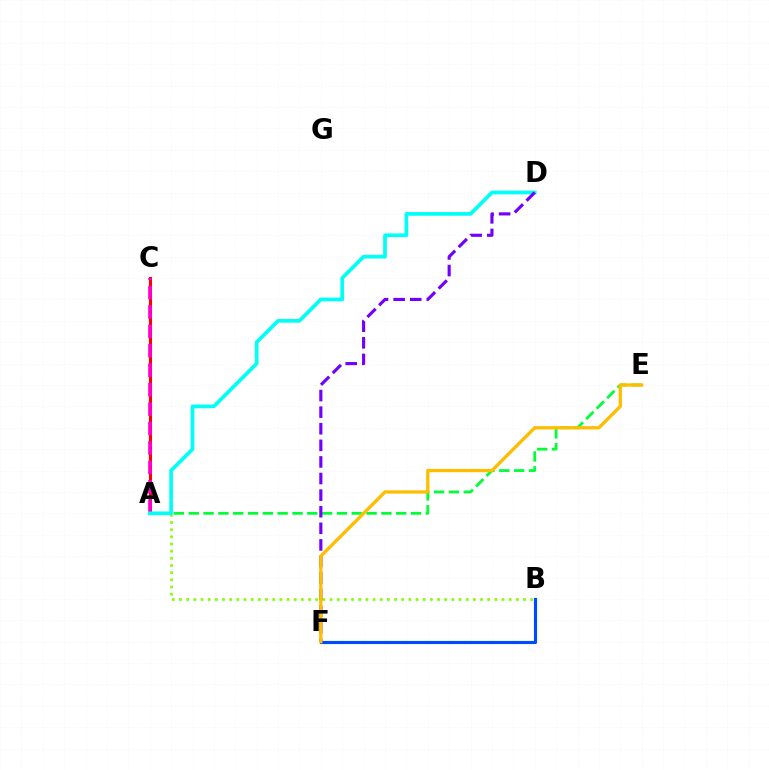{('A', 'E'): [{'color': '#00ff39', 'line_style': 'dashed', 'thickness': 2.01}], ('B', 'F'): [{'color': '#004bff', 'line_style': 'solid', 'thickness': 2.26}], ('A', 'C'): [{'color': '#ff0000', 'line_style': 'solid', 'thickness': 2.2}, {'color': '#ff00cf', 'line_style': 'dashed', 'thickness': 2.64}], ('A', 'B'): [{'color': '#84ff00', 'line_style': 'dotted', 'thickness': 1.95}], ('A', 'D'): [{'color': '#00fff6', 'line_style': 'solid', 'thickness': 2.68}], ('D', 'F'): [{'color': '#7200ff', 'line_style': 'dashed', 'thickness': 2.25}], ('E', 'F'): [{'color': '#ffbd00', 'line_style': 'solid', 'thickness': 2.37}]}